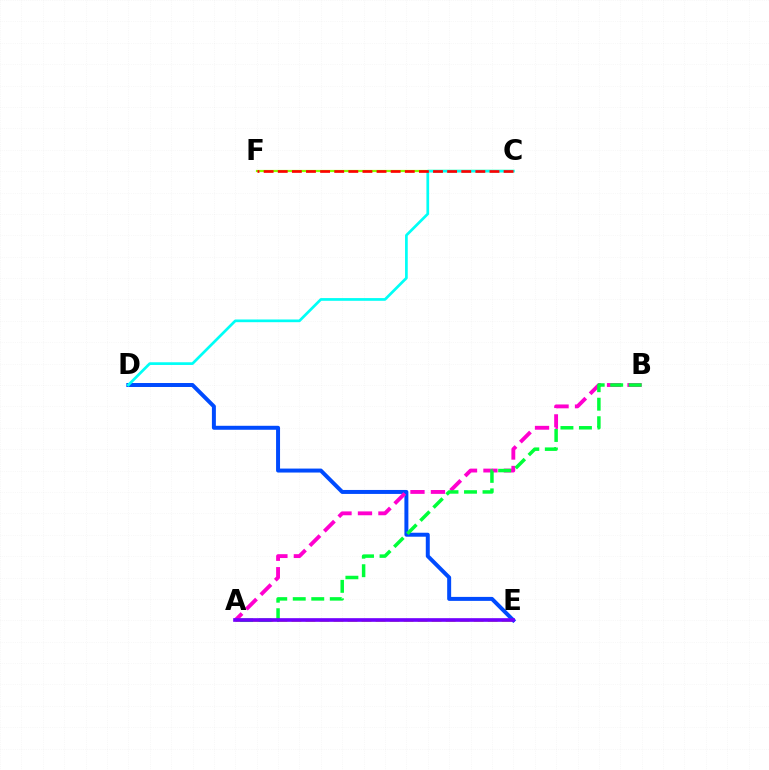{('D', 'E'): [{'color': '#004bff', 'line_style': 'solid', 'thickness': 2.86}], ('C', 'F'): [{'color': '#84ff00', 'line_style': 'solid', 'thickness': 1.58}, {'color': '#ff0000', 'line_style': 'dashed', 'thickness': 1.92}], ('A', 'E'): [{'color': '#ffbd00', 'line_style': 'dashed', 'thickness': 1.9}, {'color': '#7200ff', 'line_style': 'solid', 'thickness': 2.63}], ('A', 'B'): [{'color': '#ff00cf', 'line_style': 'dashed', 'thickness': 2.78}, {'color': '#00ff39', 'line_style': 'dashed', 'thickness': 2.51}], ('C', 'D'): [{'color': '#00fff6', 'line_style': 'solid', 'thickness': 1.95}]}